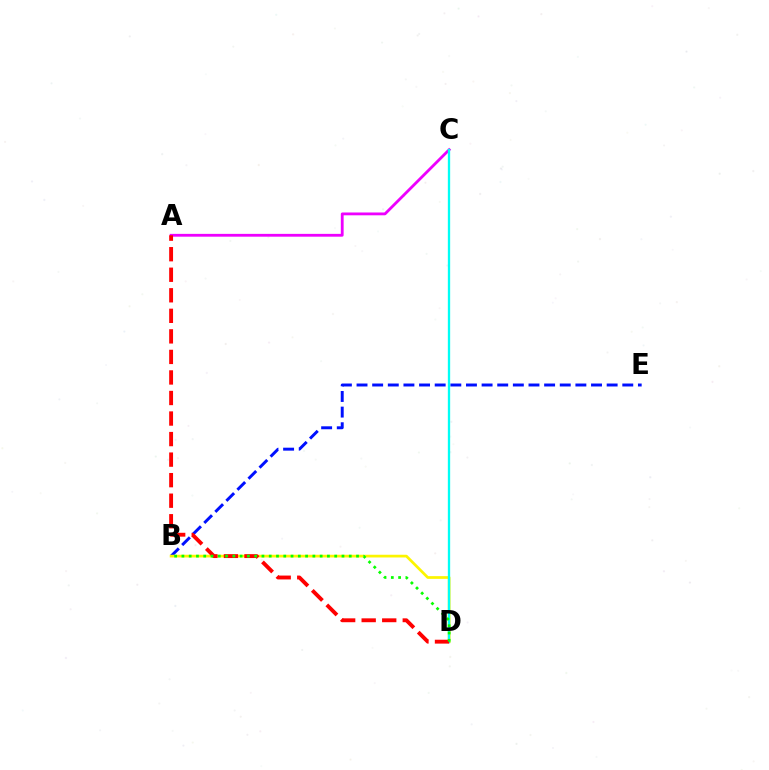{('B', 'E'): [{'color': '#0010ff', 'line_style': 'dashed', 'thickness': 2.12}], ('A', 'C'): [{'color': '#ee00ff', 'line_style': 'solid', 'thickness': 2.02}], ('B', 'D'): [{'color': '#fcf500', 'line_style': 'solid', 'thickness': 1.96}, {'color': '#08ff00', 'line_style': 'dotted', 'thickness': 1.98}], ('C', 'D'): [{'color': '#00fff6', 'line_style': 'solid', 'thickness': 1.67}], ('A', 'D'): [{'color': '#ff0000', 'line_style': 'dashed', 'thickness': 2.79}]}